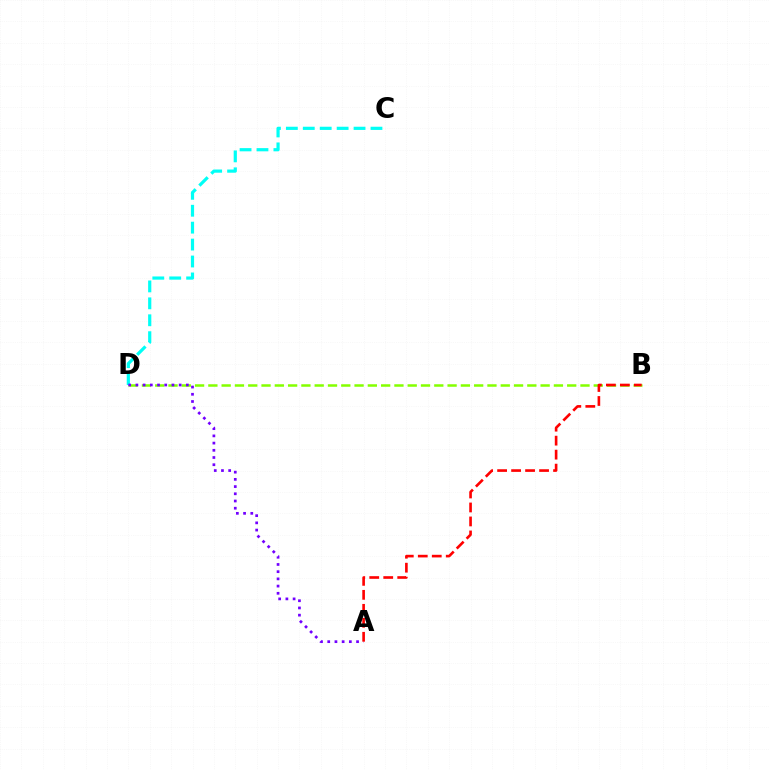{('B', 'D'): [{'color': '#84ff00', 'line_style': 'dashed', 'thickness': 1.81}], ('C', 'D'): [{'color': '#00fff6', 'line_style': 'dashed', 'thickness': 2.3}], ('A', 'D'): [{'color': '#7200ff', 'line_style': 'dotted', 'thickness': 1.96}], ('A', 'B'): [{'color': '#ff0000', 'line_style': 'dashed', 'thickness': 1.9}]}